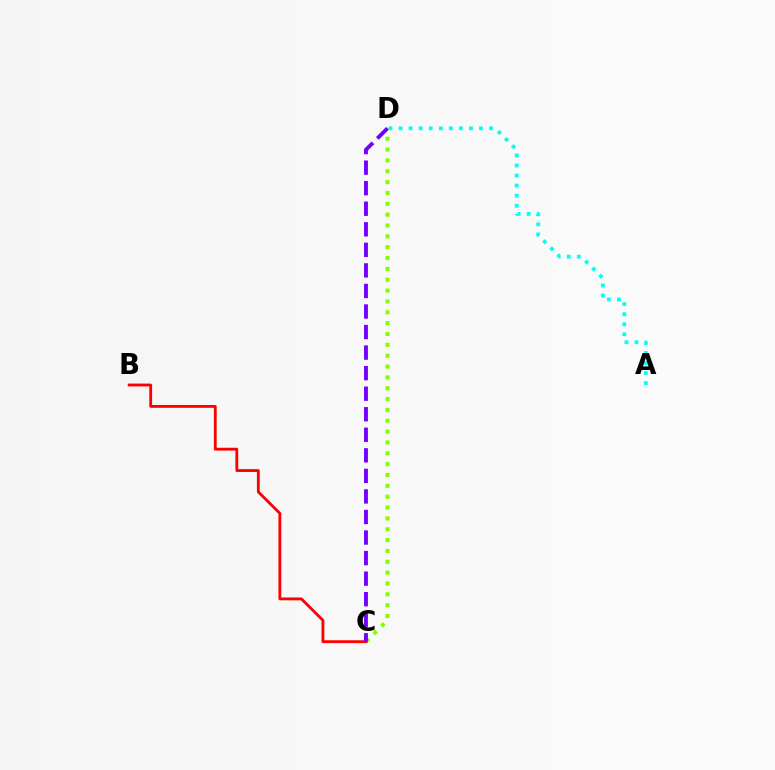{('C', 'D'): [{'color': '#84ff00', 'line_style': 'dotted', 'thickness': 2.95}, {'color': '#7200ff', 'line_style': 'dashed', 'thickness': 2.79}], ('B', 'C'): [{'color': '#ff0000', 'line_style': 'solid', 'thickness': 2.04}], ('A', 'D'): [{'color': '#00fff6', 'line_style': 'dotted', 'thickness': 2.73}]}